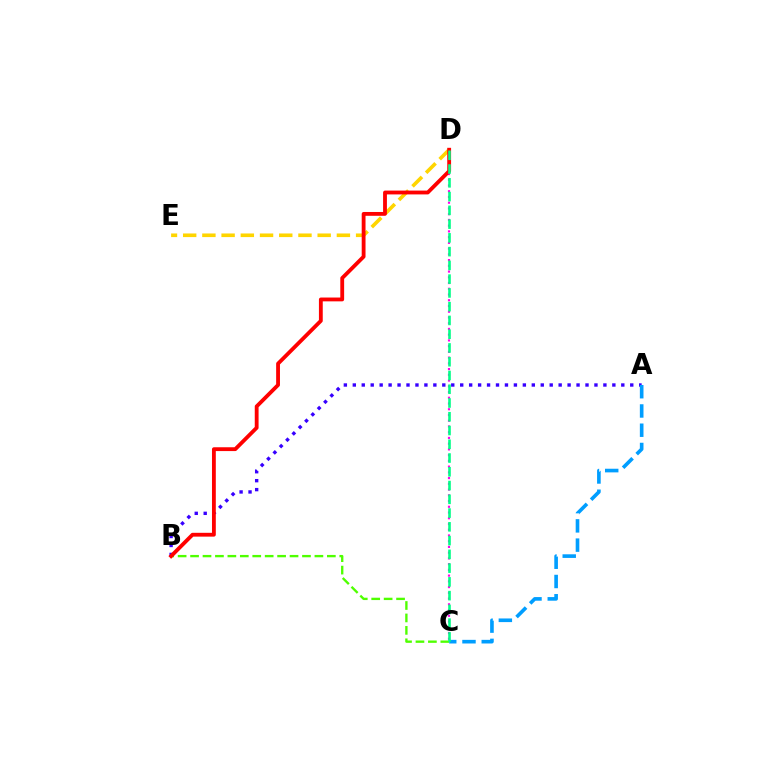{('A', 'B'): [{'color': '#3700ff', 'line_style': 'dotted', 'thickness': 2.43}], ('D', 'E'): [{'color': '#ffd500', 'line_style': 'dashed', 'thickness': 2.61}], ('A', 'C'): [{'color': '#009eff', 'line_style': 'dashed', 'thickness': 2.62}], ('C', 'D'): [{'color': '#ff00ed', 'line_style': 'dotted', 'thickness': 1.56}, {'color': '#00ff86', 'line_style': 'dashed', 'thickness': 1.87}], ('B', 'C'): [{'color': '#4fff00', 'line_style': 'dashed', 'thickness': 1.69}], ('B', 'D'): [{'color': '#ff0000', 'line_style': 'solid', 'thickness': 2.75}]}